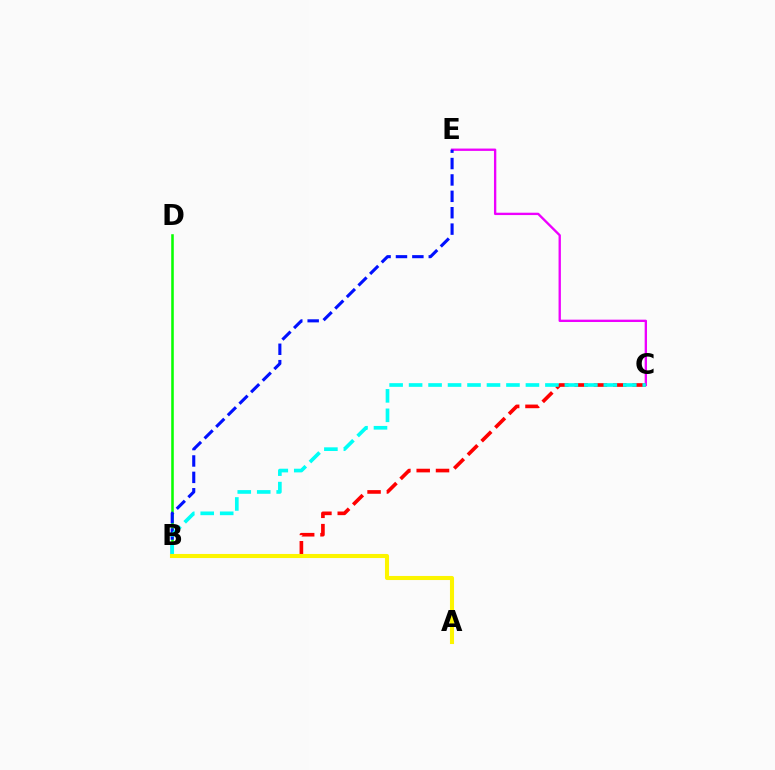{('B', 'D'): [{'color': '#08ff00', 'line_style': 'solid', 'thickness': 1.84}], ('C', 'E'): [{'color': '#ee00ff', 'line_style': 'solid', 'thickness': 1.69}], ('B', 'E'): [{'color': '#0010ff', 'line_style': 'dashed', 'thickness': 2.23}], ('B', 'C'): [{'color': '#ff0000', 'line_style': 'dashed', 'thickness': 2.62}, {'color': '#00fff6', 'line_style': 'dashed', 'thickness': 2.65}], ('A', 'B'): [{'color': '#fcf500', 'line_style': 'solid', 'thickness': 2.94}]}